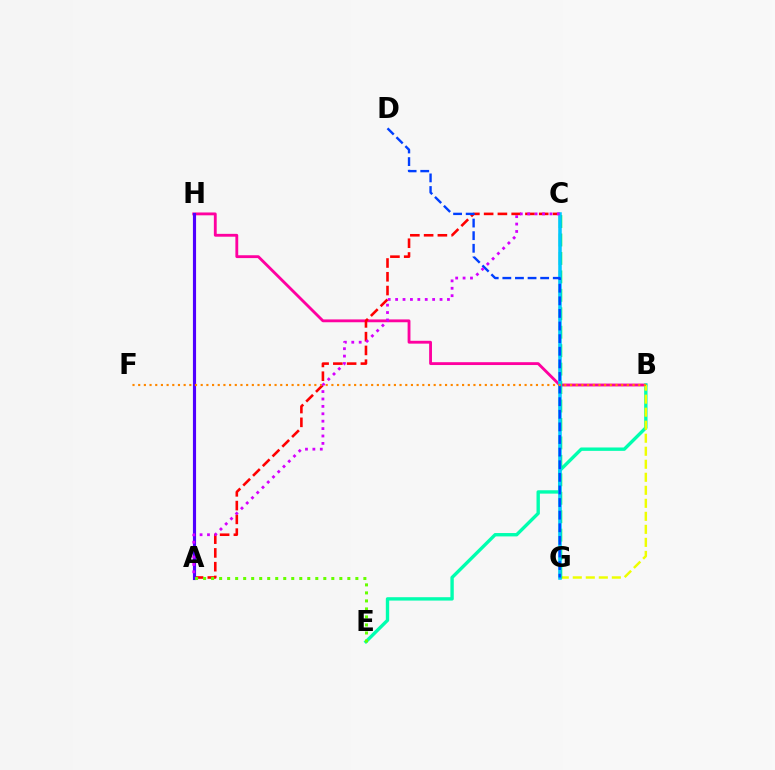{('B', 'H'): [{'color': '#ff00a0', 'line_style': 'solid', 'thickness': 2.05}], ('A', 'C'): [{'color': '#ff0000', 'line_style': 'dashed', 'thickness': 1.87}, {'color': '#d600ff', 'line_style': 'dotted', 'thickness': 2.01}], ('B', 'E'): [{'color': '#00ffaf', 'line_style': 'solid', 'thickness': 2.43}], ('B', 'G'): [{'color': '#eeff00', 'line_style': 'dashed', 'thickness': 1.77}], ('A', 'H'): [{'color': '#4f00ff', 'line_style': 'solid', 'thickness': 2.26}], ('C', 'G'): [{'color': '#00ff27', 'line_style': 'dashed', 'thickness': 2.51}, {'color': '#00c7ff', 'line_style': 'solid', 'thickness': 2.54}], ('A', 'E'): [{'color': '#66ff00', 'line_style': 'dotted', 'thickness': 2.18}], ('D', 'G'): [{'color': '#003fff', 'line_style': 'dashed', 'thickness': 1.71}], ('B', 'F'): [{'color': '#ff8800', 'line_style': 'dotted', 'thickness': 1.54}]}